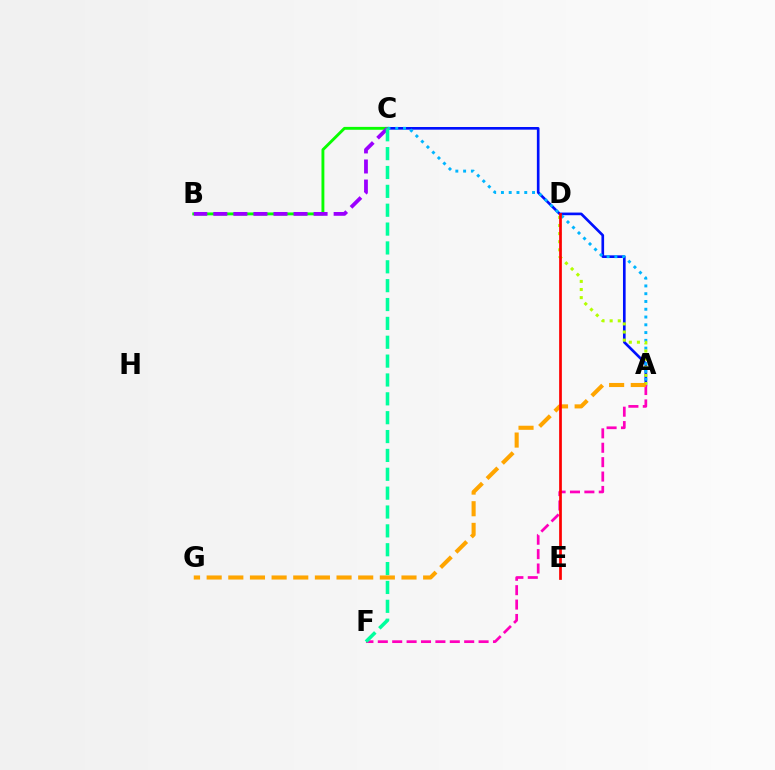{('A', 'C'): [{'color': '#0010ff', 'line_style': 'solid', 'thickness': 1.91}, {'color': '#00b5ff', 'line_style': 'dotted', 'thickness': 2.11}], ('A', 'F'): [{'color': '#ff00bd', 'line_style': 'dashed', 'thickness': 1.96}], ('B', 'C'): [{'color': '#08ff00', 'line_style': 'solid', 'thickness': 2.08}, {'color': '#9b00ff', 'line_style': 'dashed', 'thickness': 2.72}], ('C', 'F'): [{'color': '#00ff9d', 'line_style': 'dashed', 'thickness': 2.56}], ('A', 'D'): [{'color': '#b3ff00', 'line_style': 'dotted', 'thickness': 2.2}], ('A', 'G'): [{'color': '#ffa500', 'line_style': 'dashed', 'thickness': 2.94}], ('D', 'E'): [{'color': '#ff0000', 'line_style': 'solid', 'thickness': 1.96}]}